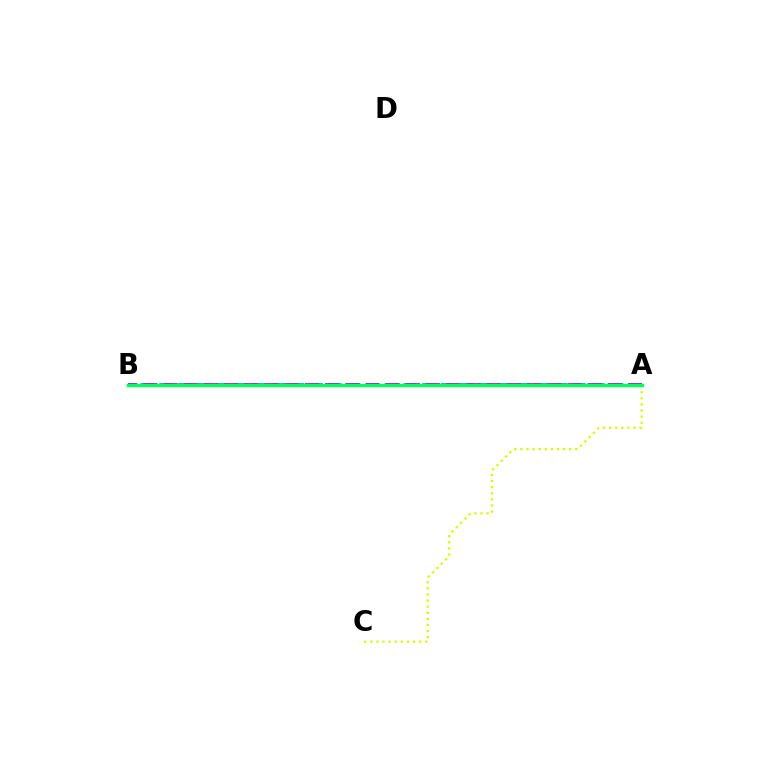{('A', 'C'): [{'color': '#d1ff00', 'line_style': 'dotted', 'thickness': 1.66}], ('A', 'B'): [{'color': '#0074ff', 'line_style': 'dashed', 'thickness': 2.55}, {'color': '#b900ff', 'line_style': 'dashed', 'thickness': 2.74}, {'color': '#ff0000', 'line_style': 'solid', 'thickness': 2.0}, {'color': '#00ff5c', 'line_style': 'solid', 'thickness': 2.46}]}